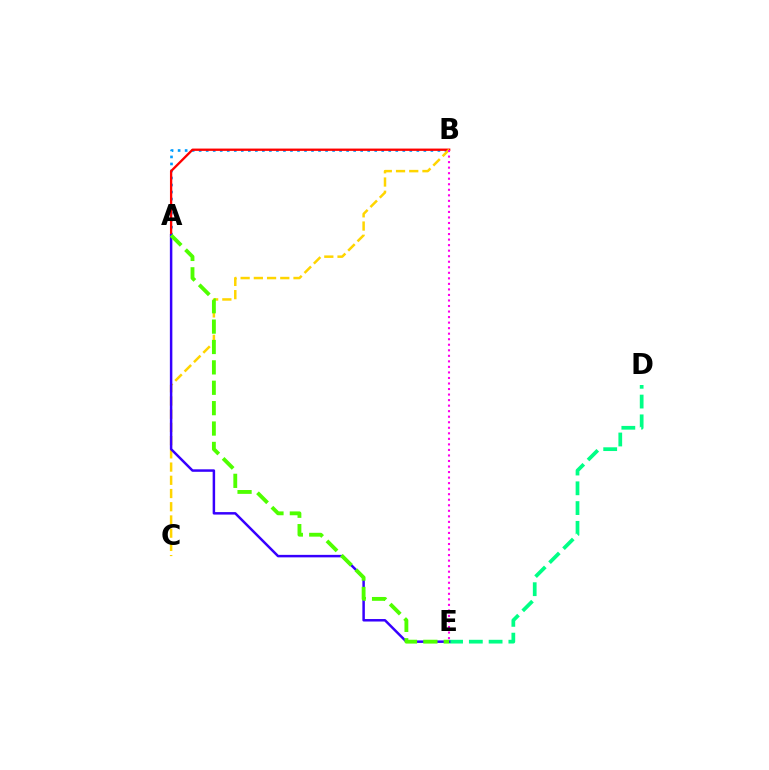{('A', 'B'): [{'color': '#009eff', 'line_style': 'dotted', 'thickness': 1.91}, {'color': '#ff0000', 'line_style': 'solid', 'thickness': 1.67}], ('D', 'E'): [{'color': '#00ff86', 'line_style': 'dashed', 'thickness': 2.69}], ('B', 'C'): [{'color': '#ffd500', 'line_style': 'dashed', 'thickness': 1.8}], ('A', 'E'): [{'color': '#3700ff', 'line_style': 'solid', 'thickness': 1.79}, {'color': '#4fff00', 'line_style': 'dashed', 'thickness': 2.77}], ('B', 'E'): [{'color': '#ff00ed', 'line_style': 'dotted', 'thickness': 1.5}]}